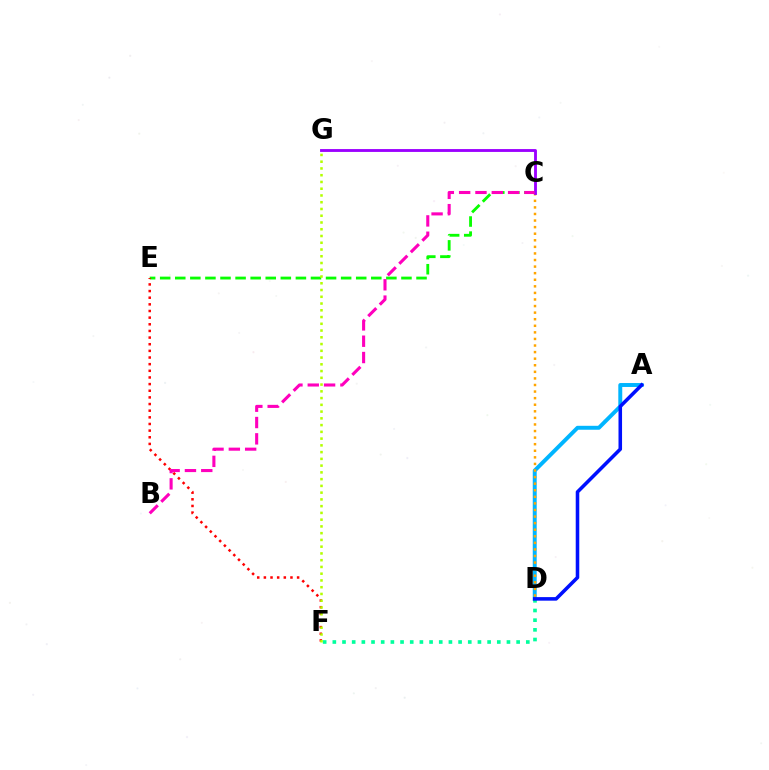{('A', 'D'): [{'color': '#00b5ff', 'line_style': 'solid', 'thickness': 2.84}, {'color': '#0010ff', 'line_style': 'solid', 'thickness': 2.56}], ('C', 'E'): [{'color': '#08ff00', 'line_style': 'dashed', 'thickness': 2.05}], ('D', 'F'): [{'color': '#00ff9d', 'line_style': 'dotted', 'thickness': 2.63}], ('E', 'F'): [{'color': '#ff0000', 'line_style': 'dotted', 'thickness': 1.81}], ('F', 'G'): [{'color': '#b3ff00', 'line_style': 'dotted', 'thickness': 1.84}], ('C', 'D'): [{'color': '#ffa500', 'line_style': 'dotted', 'thickness': 1.79}], ('C', 'G'): [{'color': '#9b00ff', 'line_style': 'solid', 'thickness': 2.06}], ('B', 'C'): [{'color': '#ff00bd', 'line_style': 'dashed', 'thickness': 2.22}]}